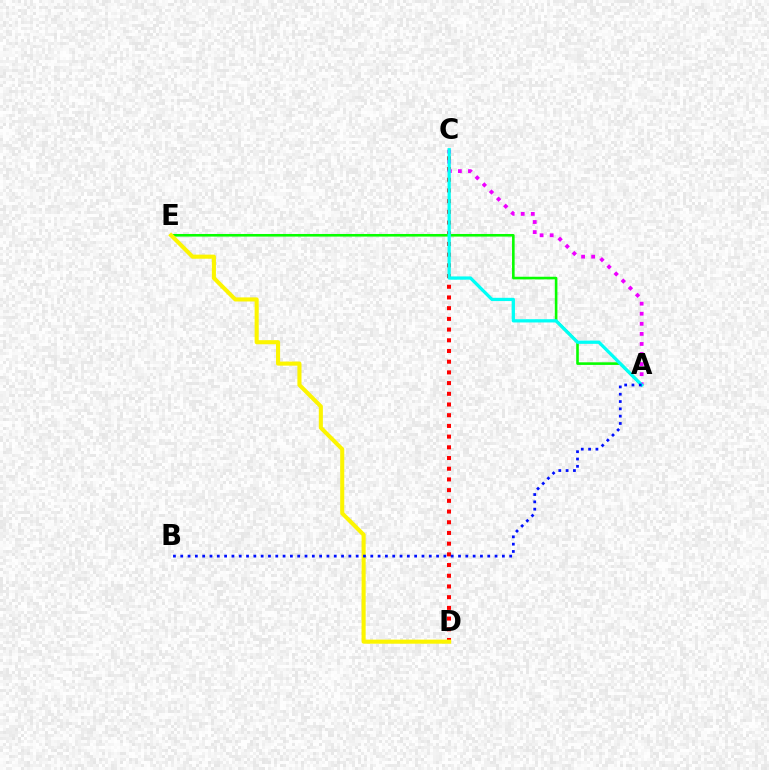{('C', 'D'): [{'color': '#ff0000', 'line_style': 'dotted', 'thickness': 2.91}], ('A', 'E'): [{'color': '#08ff00', 'line_style': 'solid', 'thickness': 1.87}], ('A', 'C'): [{'color': '#ee00ff', 'line_style': 'dotted', 'thickness': 2.74}, {'color': '#00fff6', 'line_style': 'solid', 'thickness': 2.34}], ('D', 'E'): [{'color': '#fcf500', 'line_style': 'solid', 'thickness': 2.94}], ('A', 'B'): [{'color': '#0010ff', 'line_style': 'dotted', 'thickness': 1.99}]}